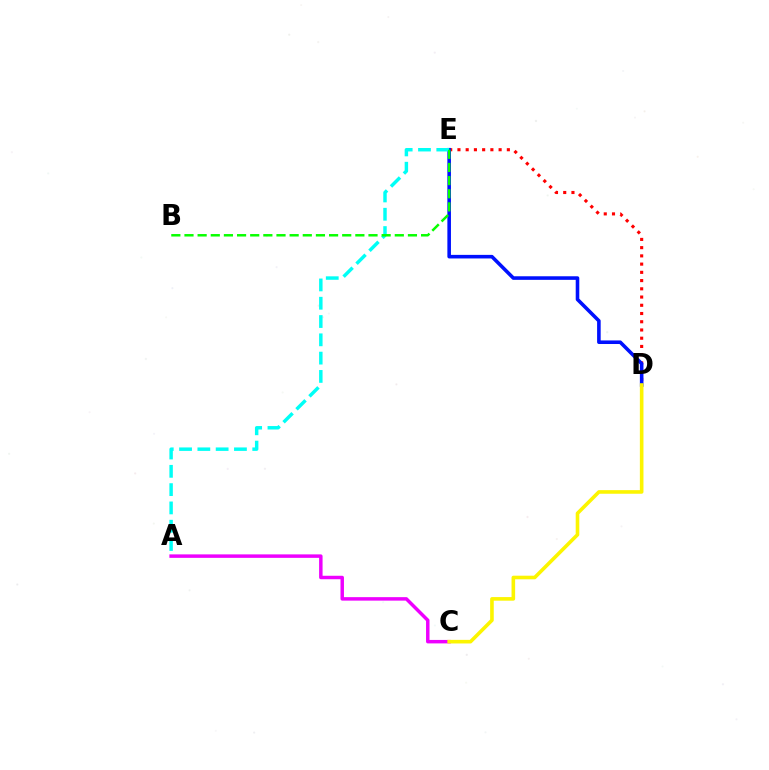{('D', 'E'): [{'color': '#ff0000', 'line_style': 'dotted', 'thickness': 2.24}, {'color': '#0010ff', 'line_style': 'solid', 'thickness': 2.58}], ('A', 'C'): [{'color': '#ee00ff', 'line_style': 'solid', 'thickness': 2.5}], ('A', 'E'): [{'color': '#00fff6', 'line_style': 'dashed', 'thickness': 2.49}], ('C', 'D'): [{'color': '#fcf500', 'line_style': 'solid', 'thickness': 2.59}], ('B', 'E'): [{'color': '#08ff00', 'line_style': 'dashed', 'thickness': 1.79}]}